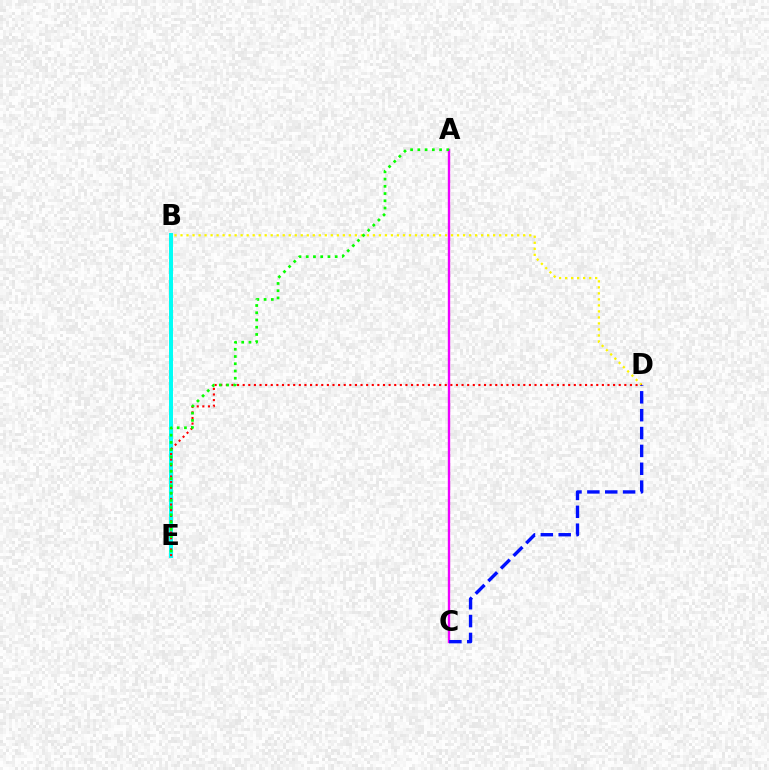{('B', 'E'): [{'color': '#00fff6', 'line_style': 'solid', 'thickness': 2.86}], ('B', 'D'): [{'color': '#fcf500', 'line_style': 'dotted', 'thickness': 1.63}], ('D', 'E'): [{'color': '#ff0000', 'line_style': 'dotted', 'thickness': 1.52}], ('A', 'C'): [{'color': '#ee00ff', 'line_style': 'solid', 'thickness': 1.7}], ('C', 'D'): [{'color': '#0010ff', 'line_style': 'dashed', 'thickness': 2.43}], ('A', 'E'): [{'color': '#08ff00', 'line_style': 'dotted', 'thickness': 1.97}]}